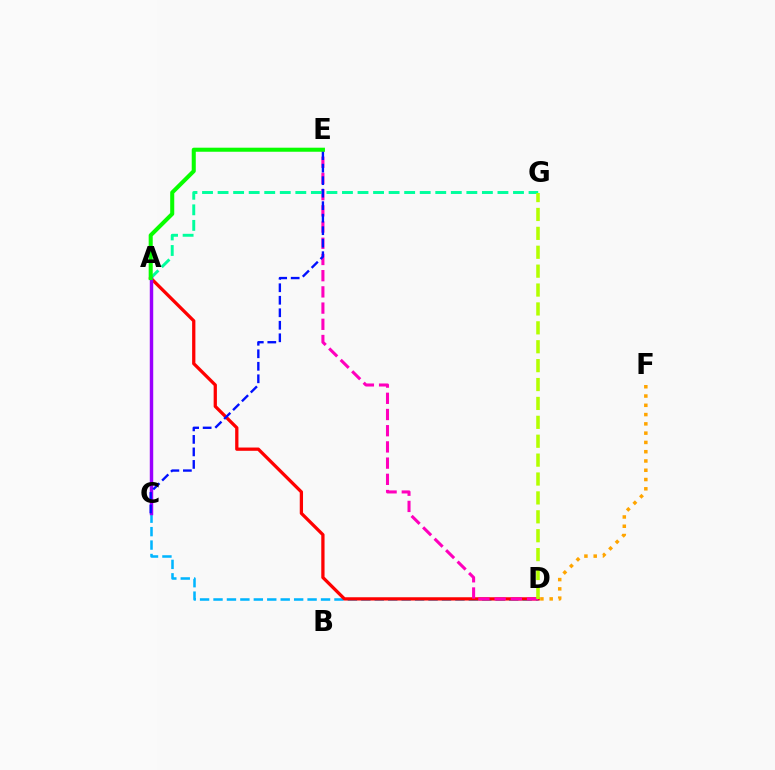{('C', 'D'): [{'color': '#00b5ff', 'line_style': 'dashed', 'thickness': 1.83}], ('A', 'D'): [{'color': '#ff0000', 'line_style': 'solid', 'thickness': 2.35}], ('D', 'E'): [{'color': '#ff00bd', 'line_style': 'dashed', 'thickness': 2.2}], ('A', 'G'): [{'color': '#00ff9d', 'line_style': 'dashed', 'thickness': 2.11}], ('A', 'C'): [{'color': '#9b00ff', 'line_style': 'solid', 'thickness': 2.48}], ('D', 'G'): [{'color': '#b3ff00', 'line_style': 'dashed', 'thickness': 2.57}], ('C', 'E'): [{'color': '#0010ff', 'line_style': 'dashed', 'thickness': 1.7}], ('A', 'E'): [{'color': '#08ff00', 'line_style': 'solid', 'thickness': 2.91}], ('D', 'F'): [{'color': '#ffa500', 'line_style': 'dotted', 'thickness': 2.52}]}